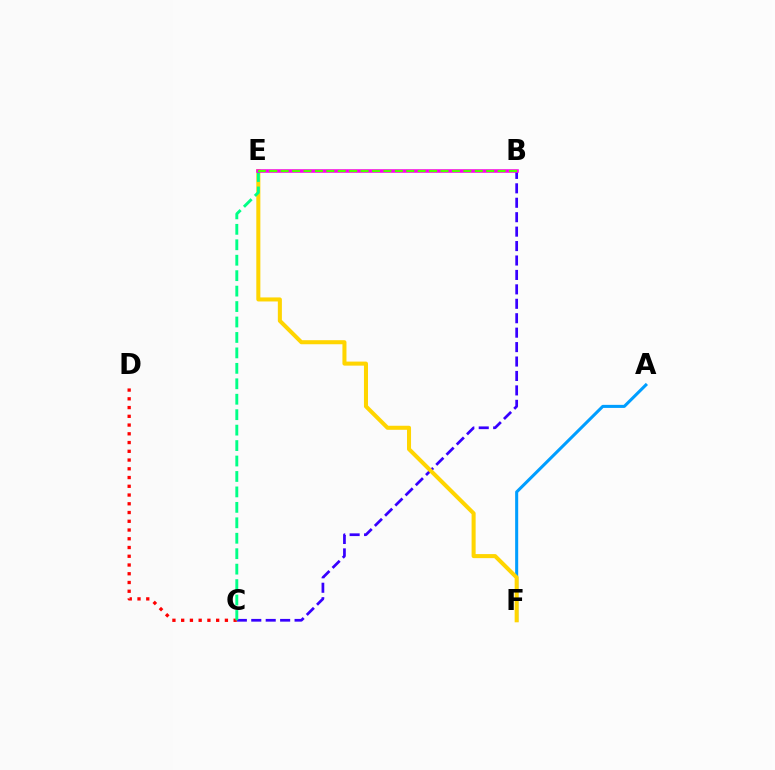{('B', 'C'): [{'color': '#3700ff', 'line_style': 'dashed', 'thickness': 1.96}], ('A', 'F'): [{'color': '#009eff', 'line_style': 'solid', 'thickness': 2.2}], ('E', 'F'): [{'color': '#ffd500', 'line_style': 'solid', 'thickness': 2.91}], ('C', 'D'): [{'color': '#ff0000', 'line_style': 'dotted', 'thickness': 2.38}], ('C', 'E'): [{'color': '#00ff86', 'line_style': 'dashed', 'thickness': 2.1}], ('B', 'E'): [{'color': '#ff00ed', 'line_style': 'solid', 'thickness': 2.56}, {'color': '#4fff00', 'line_style': 'dashed', 'thickness': 1.55}]}